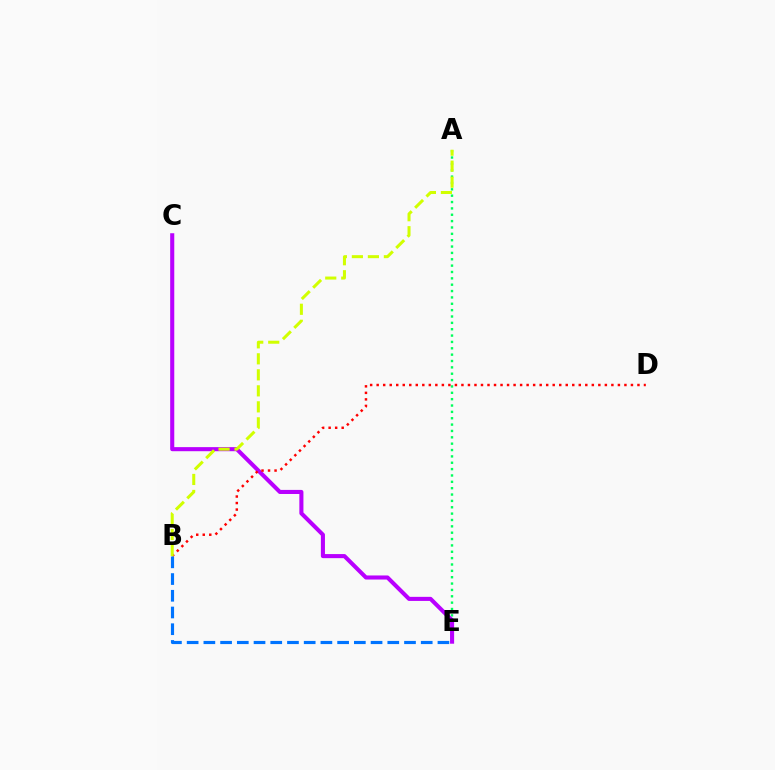{('A', 'E'): [{'color': '#00ff5c', 'line_style': 'dotted', 'thickness': 1.73}], ('C', 'E'): [{'color': '#b900ff', 'line_style': 'solid', 'thickness': 2.94}], ('B', 'D'): [{'color': '#ff0000', 'line_style': 'dotted', 'thickness': 1.77}], ('B', 'E'): [{'color': '#0074ff', 'line_style': 'dashed', 'thickness': 2.27}], ('A', 'B'): [{'color': '#d1ff00', 'line_style': 'dashed', 'thickness': 2.17}]}